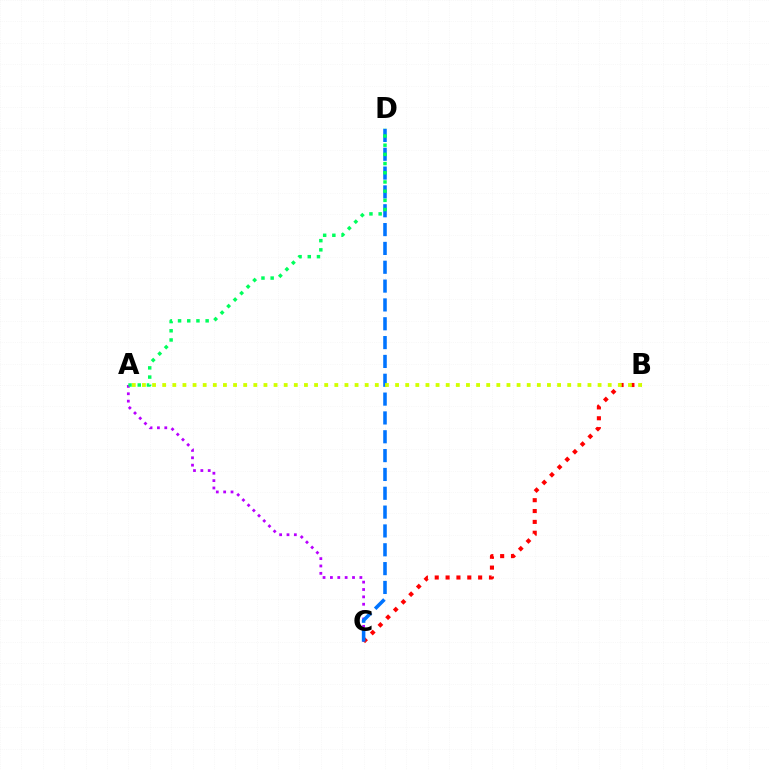{('A', 'C'): [{'color': '#b900ff', 'line_style': 'dotted', 'thickness': 2.0}], ('B', 'C'): [{'color': '#ff0000', 'line_style': 'dotted', 'thickness': 2.95}], ('C', 'D'): [{'color': '#0074ff', 'line_style': 'dashed', 'thickness': 2.56}], ('A', 'D'): [{'color': '#00ff5c', 'line_style': 'dotted', 'thickness': 2.5}], ('A', 'B'): [{'color': '#d1ff00', 'line_style': 'dotted', 'thickness': 2.75}]}